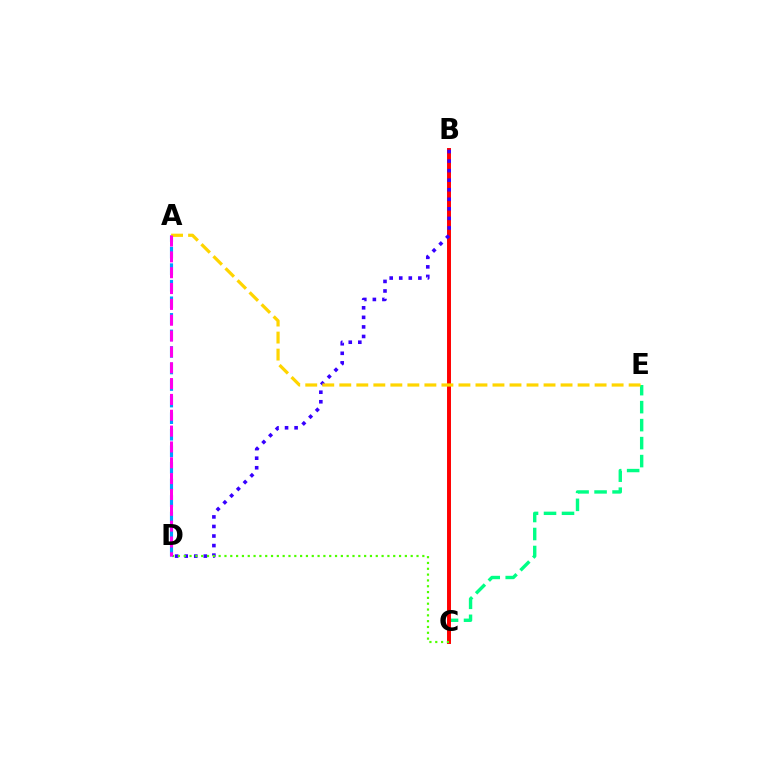{('C', 'E'): [{'color': '#00ff86', 'line_style': 'dashed', 'thickness': 2.44}], ('B', 'C'): [{'color': '#ff0000', 'line_style': 'solid', 'thickness': 2.84}], ('B', 'D'): [{'color': '#3700ff', 'line_style': 'dotted', 'thickness': 2.6}], ('C', 'D'): [{'color': '#4fff00', 'line_style': 'dotted', 'thickness': 1.58}], ('A', 'D'): [{'color': '#009eff', 'line_style': 'dashed', 'thickness': 2.25}, {'color': '#ff00ed', 'line_style': 'dashed', 'thickness': 2.15}], ('A', 'E'): [{'color': '#ffd500', 'line_style': 'dashed', 'thickness': 2.31}]}